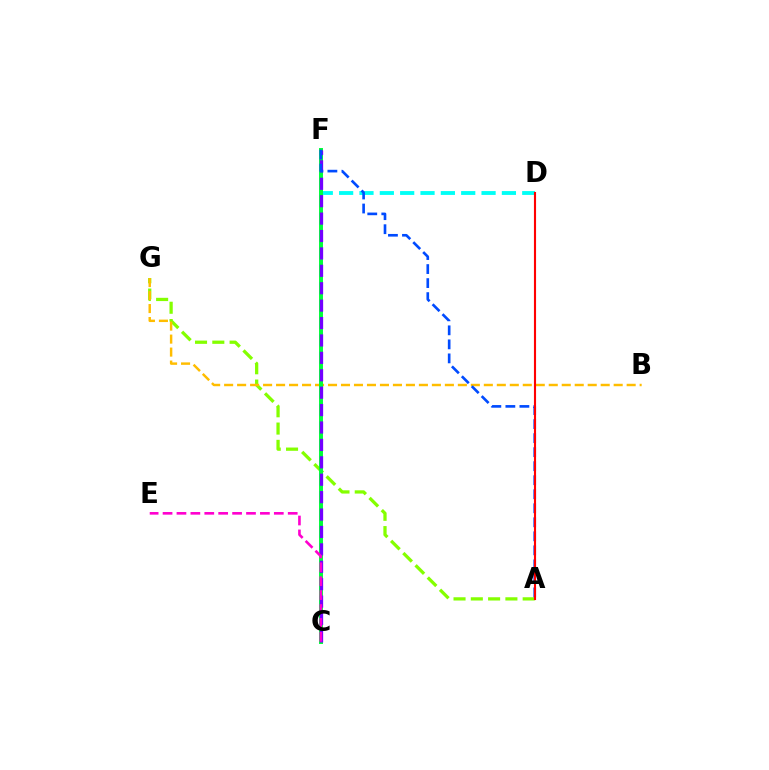{('A', 'G'): [{'color': '#84ff00', 'line_style': 'dashed', 'thickness': 2.35}], ('B', 'G'): [{'color': '#ffbd00', 'line_style': 'dashed', 'thickness': 1.76}], ('D', 'F'): [{'color': '#00fff6', 'line_style': 'dashed', 'thickness': 2.76}], ('C', 'F'): [{'color': '#00ff39', 'line_style': 'solid', 'thickness': 2.85}, {'color': '#7200ff', 'line_style': 'dashed', 'thickness': 2.37}], ('A', 'F'): [{'color': '#004bff', 'line_style': 'dashed', 'thickness': 1.91}], ('C', 'E'): [{'color': '#ff00cf', 'line_style': 'dashed', 'thickness': 1.89}], ('A', 'D'): [{'color': '#ff0000', 'line_style': 'solid', 'thickness': 1.53}]}